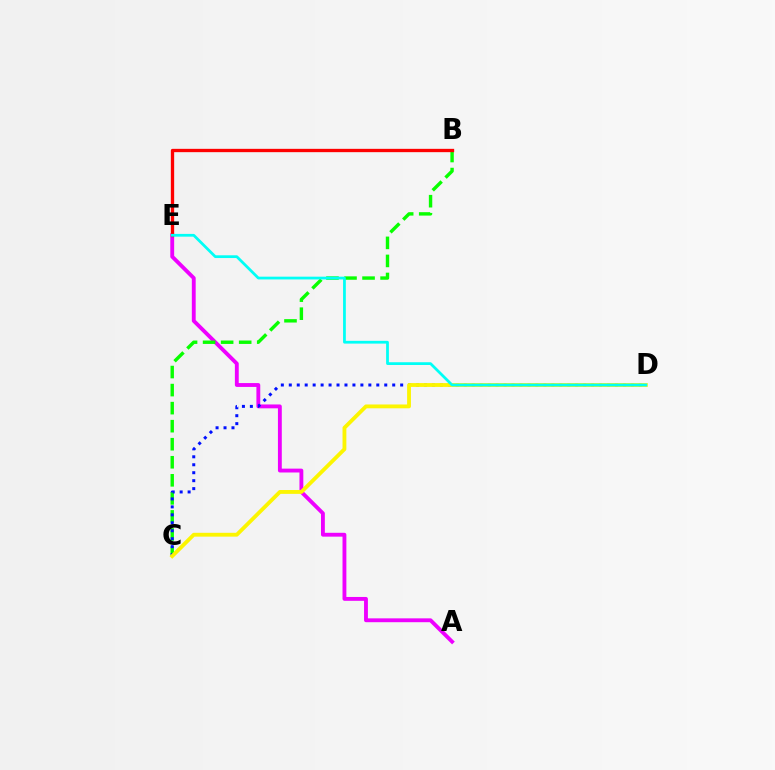{('A', 'E'): [{'color': '#ee00ff', 'line_style': 'solid', 'thickness': 2.78}], ('B', 'C'): [{'color': '#08ff00', 'line_style': 'dashed', 'thickness': 2.45}], ('C', 'D'): [{'color': '#0010ff', 'line_style': 'dotted', 'thickness': 2.16}, {'color': '#fcf500', 'line_style': 'solid', 'thickness': 2.76}], ('B', 'E'): [{'color': '#ff0000', 'line_style': 'solid', 'thickness': 2.39}], ('D', 'E'): [{'color': '#00fff6', 'line_style': 'solid', 'thickness': 1.98}]}